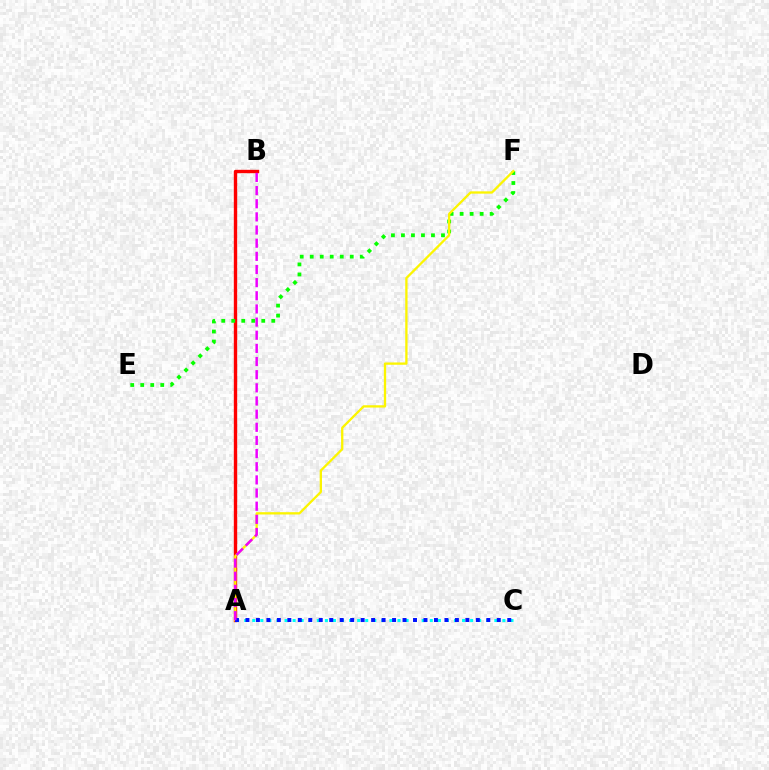{('A', 'B'): [{'color': '#ff0000', 'line_style': 'solid', 'thickness': 2.42}, {'color': '#ee00ff', 'line_style': 'dashed', 'thickness': 1.79}], ('E', 'F'): [{'color': '#08ff00', 'line_style': 'dotted', 'thickness': 2.72}], ('A', 'C'): [{'color': '#00fff6', 'line_style': 'dotted', 'thickness': 2.19}, {'color': '#0010ff', 'line_style': 'dotted', 'thickness': 2.85}], ('A', 'F'): [{'color': '#fcf500', 'line_style': 'solid', 'thickness': 1.66}]}